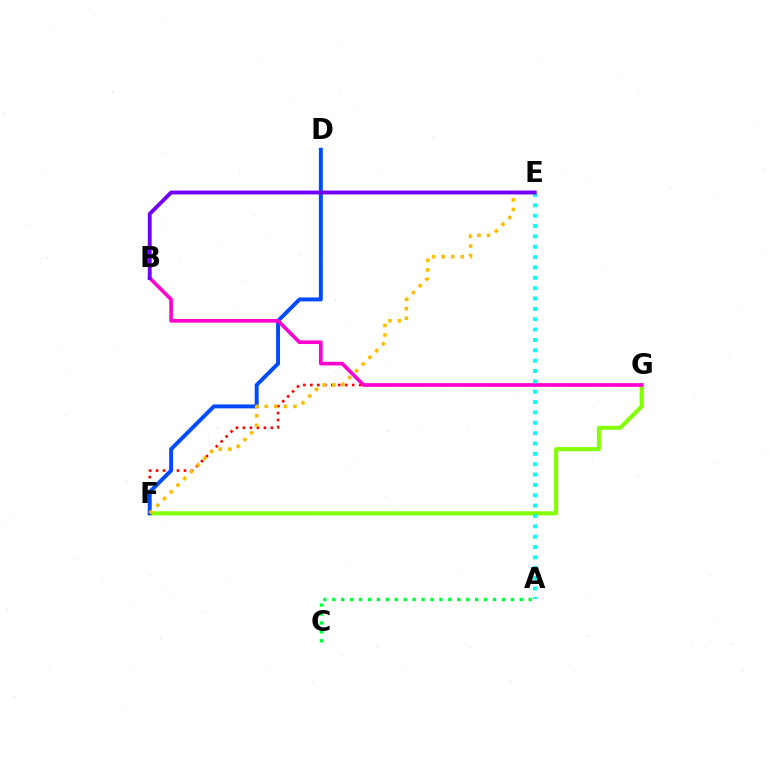{('F', 'G'): [{'color': '#ff0000', 'line_style': 'dotted', 'thickness': 1.89}, {'color': '#84ff00', 'line_style': 'solid', 'thickness': 2.94}], ('A', 'C'): [{'color': '#00ff39', 'line_style': 'dotted', 'thickness': 2.43}], ('D', 'F'): [{'color': '#004bff', 'line_style': 'solid', 'thickness': 2.83}], ('B', 'G'): [{'color': '#ff00cf', 'line_style': 'solid', 'thickness': 2.61}], ('E', 'F'): [{'color': '#ffbd00', 'line_style': 'dotted', 'thickness': 2.59}], ('A', 'E'): [{'color': '#00fff6', 'line_style': 'dotted', 'thickness': 2.81}], ('B', 'E'): [{'color': '#7200ff', 'line_style': 'solid', 'thickness': 2.8}]}